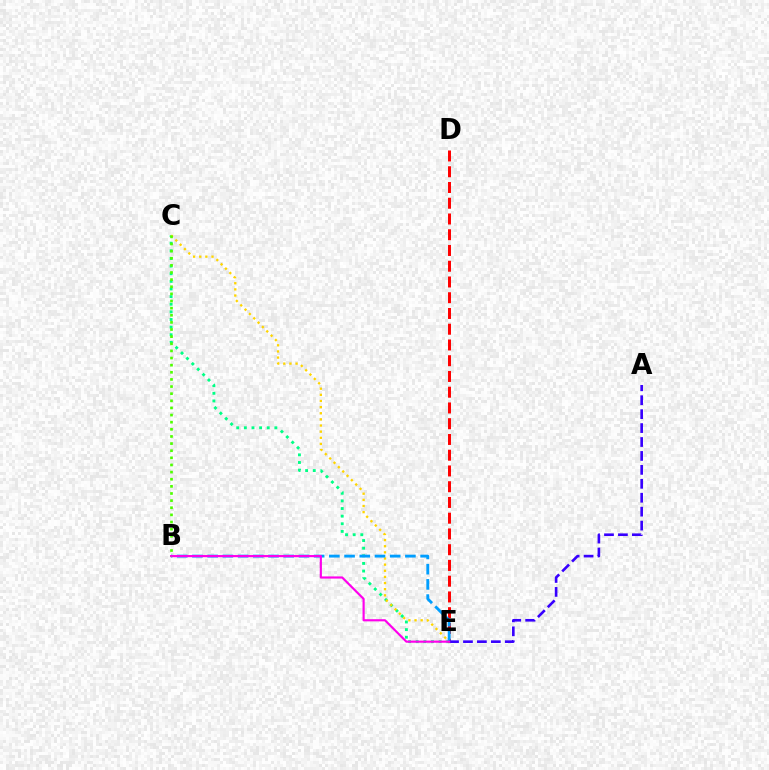{('C', 'E'): [{'color': '#00ff86', 'line_style': 'dotted', 'thickness': 2.07}, {'color': '#ffd500', 'line_style': 'dotted', 'thickness': 1.67}], ('D', 'E'): [{'color': '#ff0000', 'line_style': 'dashed', 'thickness': 2.14}], ('B', 'E'): [{'color': '#009eff', 'line_style': 'dashed', 'thickness': 2.07}, {'color': '#ff00ed', 'line_style': 'solid', 'thickness': 1.56}], ('A', 'E'): [{'color': '#3700ff', 'line_style': 'dashed', 'thickness': 1.89}], ('B', 'C'): [{'color': '#4fff00', 'line_style': 'dotted', 'thickness': 1.94}]}